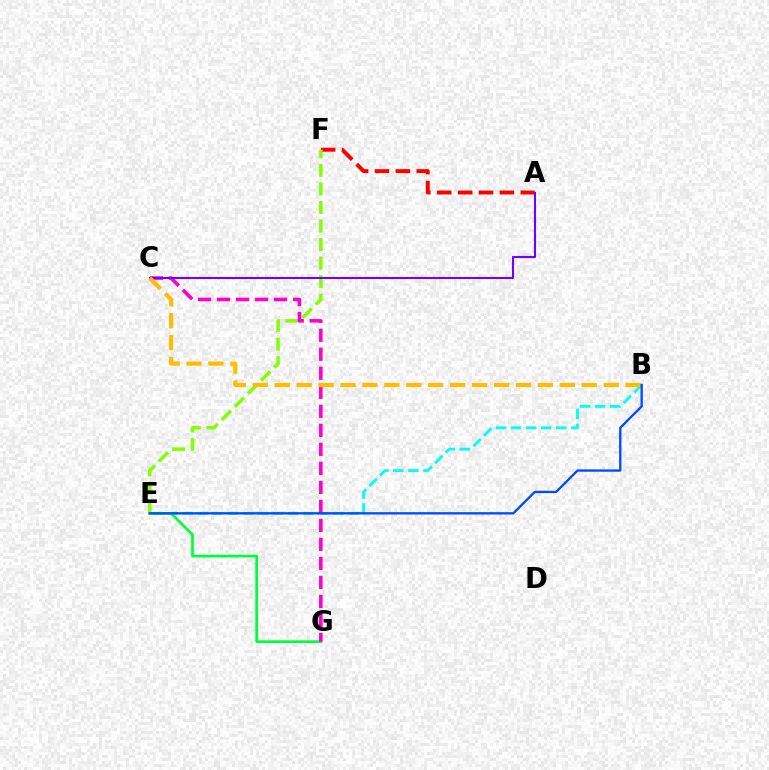{('A', 'F'): [{'color': '#ff0000', 'line_style': 'dashed', 'thickness': 2.84}], ('B', 'E'): [{'color': '#00fff6', 'line_style': 'dashed', 'thickness': 2.05}, {'color': '#004bff', 'line_style': 'solid', 'thickness': 1.67}], ('E', 'G'): [{'color': '#00ff39', 'line_style': 'solid', 'thickness': 1.92}], ('E', 'F'): [{'color': '#84ff00', 'line_style': 'dashed', 'thickness': 2.52}], ('C', 'G'): [{'color': '#ff00cf', 'line_style': 'dashed', 'thickness': 2.58}], ('A', 'C'): [{'color': '#7200ff', 'line_style': 'solid', 'thickness': 1.5}], ('B', 'C'): [{'color': '#ffbd00', 'line_style': 'dashed', 'thickness': 2.98}]}